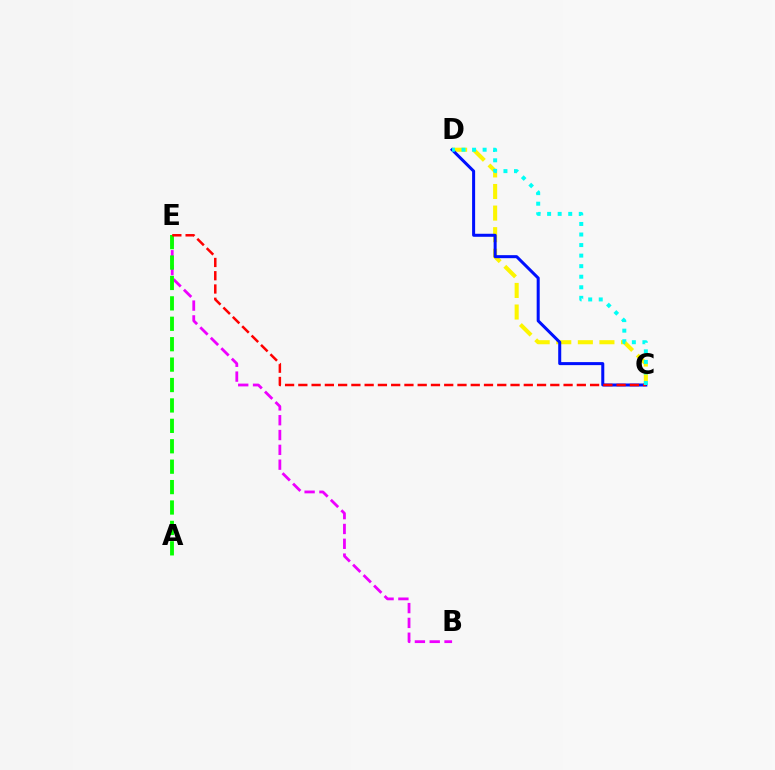{('C', 'D'): [{'color': '#fcf500', 'line_style': 'dashed', 'thickness': 2.93}, {'color': '#0010ff', 'line_style': 'solid', 'thickness': 2.17}, {'color': '#00fff6', 'line_style': 'dotted', 'thickness': 2.87}], ('B', 'E'): [{'color': '#ee00ff', 'line_style': 'dashed', 'thickness': 2.01}], ('A', 'E'): [{'color': '#08ff00', 'line_style': 'dashed', 'thickness': 2.77}], ('C', 'E'): [{'color': '#ff0000', 'line_style': 'dashed', 'thickness': 1.8}]}